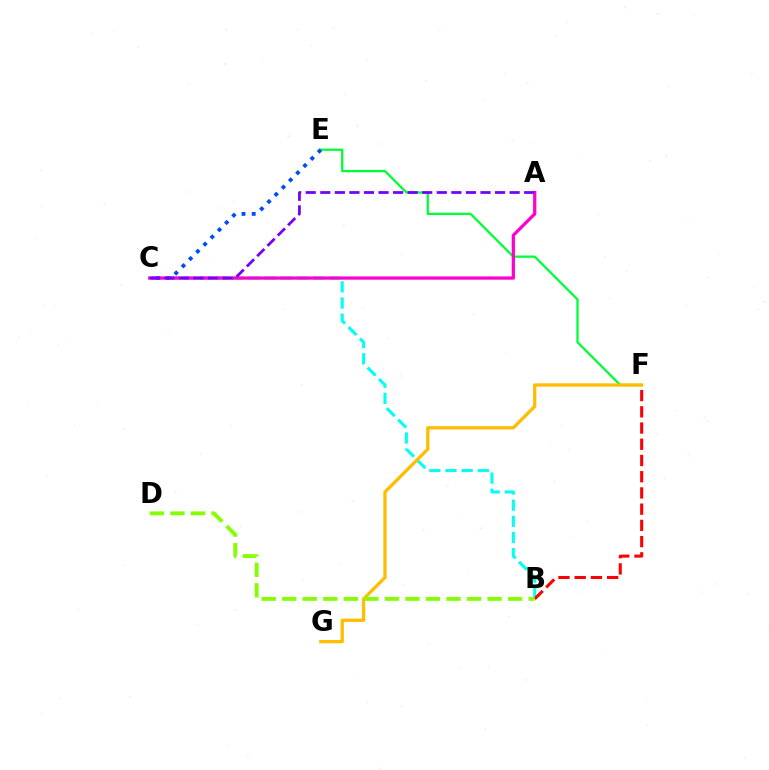{('E', 'F'): [{'color': '#00ff39', 'line_style': 'solid', 'thickness': 1.66}], ('B', 'C'): [{'color': '#00fff6', 'line_style': 'dashed', 'thickness': 2.2}], ('C', 'E'): [{'color': '#004bff', 'line_style': 'dotted', 'thickness': 2.77}], ('F', 'G'): [{'color': '#ffbd00', 'line_style': 'solid', 'thickness': 2.36}], ('B', 'F'): [{'color': '#ff0000', 'line_style': 'dashed', 'thickness': 2.2}], ('A', 'C'): [{'color': '#ff00cf', 'line_style': 'solid', 'thickness': 2.34}, {'color': '#7200ff', 'line_style': 'dashed', 'thickness': 1.98}], ('B', 'D'): [{'color': '#84ff00', 'line_style': 'dashed', 'thickness': 2.79}]}